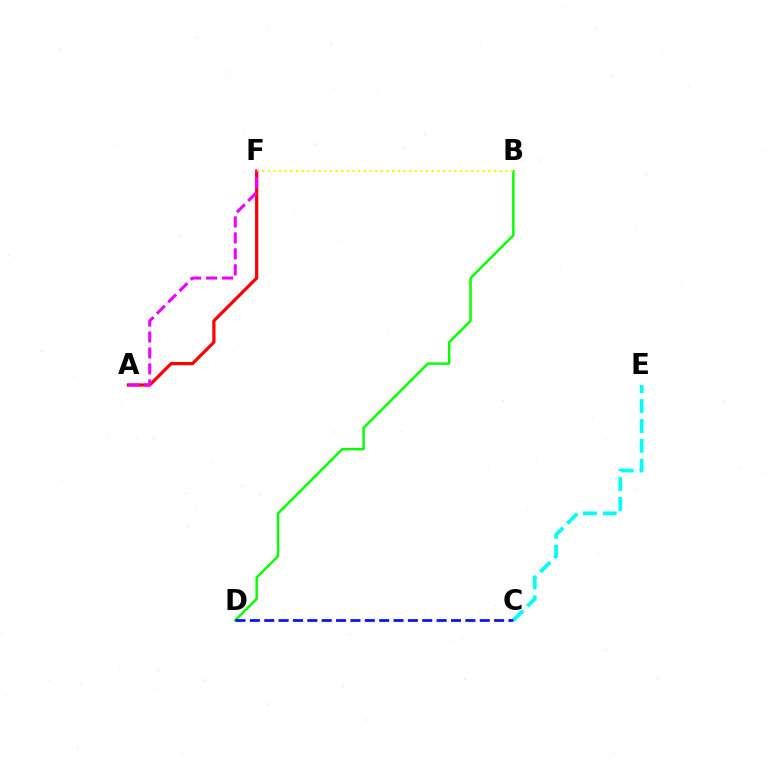{('A', 'F'): [{'color': '#ff0000', 'line_style': 'solid', 'thickness': 2.3}, {'color': '#ee00ff', 'line_style': 'dashed', 'thickness': 2.17}], ('C', 'E'): [{'color': '#00fff6', 'line_style': 'dashed', 'thickness': 2.7}], ('B', 'D'): [{'color': '#08ff00', 'line_style': 'solid', 'thickness': 1.76}], ('B', 'F'): [{'color': '#fcf500', 'line_style': 'dotted', 'thickness': 1.54}], ('C', 'D'): [{'color': '#0010ff', 'line_style': 'dashed', 'thickness': 1.95}]}